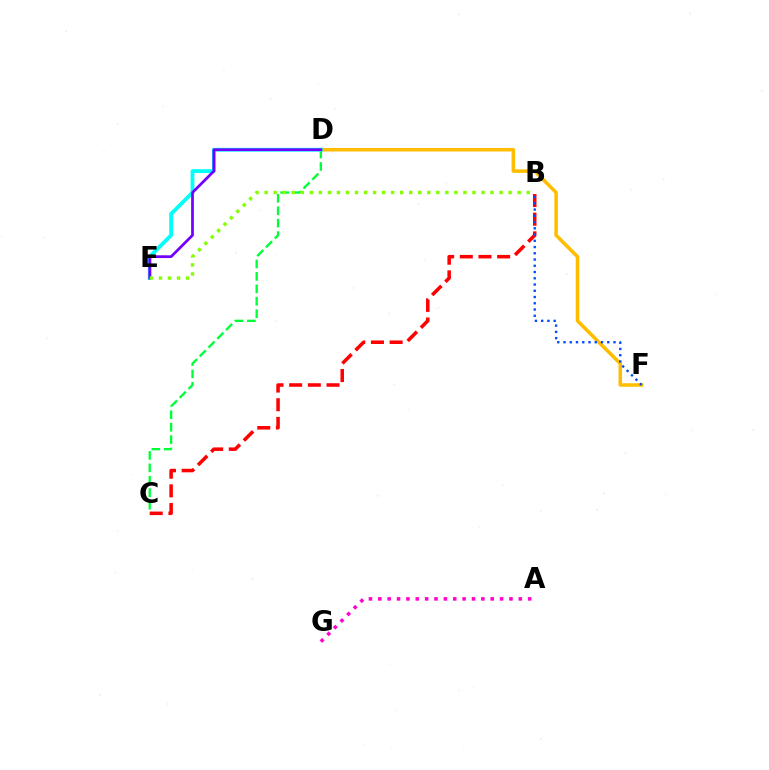{('C', 'D'): [{'color': '#00ff39', 'line_style': 'dashed', 'thickness': 1.69}], ('A', 'G'): [{'color': '#ff00cf', 'line_style': 'dotted', 'thickness': 2.54}], ('D', 'F'): [{'color': '#ffbd00', 'line_style': 'solid', 'thickness': 2.54}], ('D', 'E'): [{'color': '#00fff6', 'line_style': 'solid', 'thickness': 2.73}, {'color': '#7200ff', 'line_style': 'solid', 'thickness': 1.98}], ('B', 'C'): [{'color': '#ff0000', 'line_style': 'dashed', 'thickness': 2.54}], ('B', 'E'): [{'color': '#84ff00', 'line_style': 'dotted', 'thickness': 2.46}], ('B', 'F'): [{'color': '#004bff', 'line_style': 'dotted', 'thickness': 1.7}]}